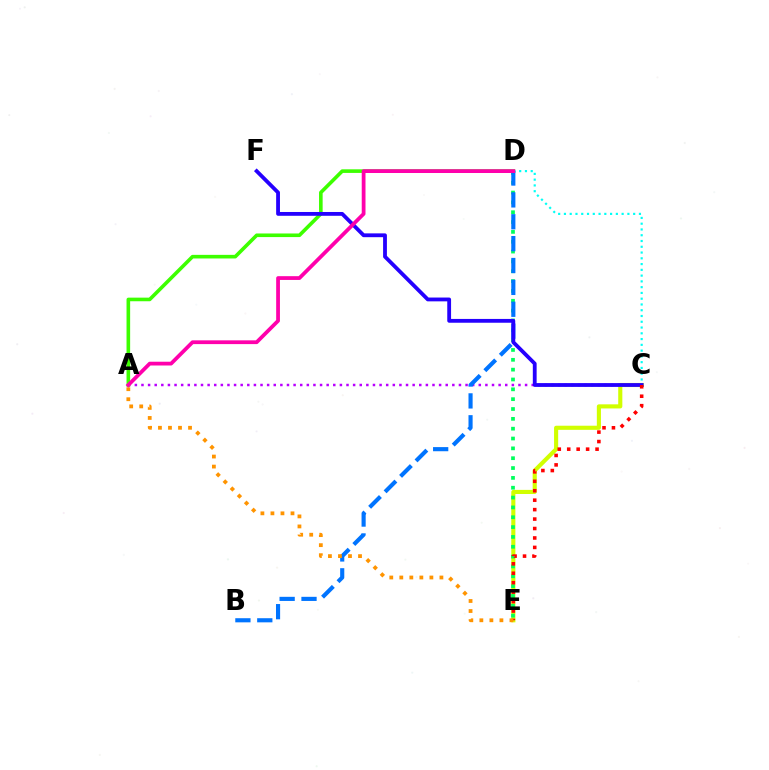{('A', 'C'): [{'color': '#b900ff', 'line_style': 'dotted', 'thickness': 1.8}], ('A', 'D'): [{'color': '#3dff00', 'line_style': 'solid', 'thickness': 2.6}, {'color': '#ff00ac', 'line_style': 'solid', 'thickness': 2.71}], ('C', 'E'): [{'color': '#d1ff00', 'line_style': 'solid', 'thickness': 2.96}, {'color': '#ff0000', 'line_style': 'dotted', 'thickness': 2.57}], ('D', 'E'): [{'color': '#00ff5c', 'line_style': 'dotted', 'thickness': 2.67}], ('C', 'D'): [{'color': '#00fff6', 'line_style': 'dotted', 'thickness': 1.57}], ('B', 'D'): [{'color': '#0074ff', 'line_style': 'dashed', 'thickness': 2.97}], ('C', 'F'): [{'color': '#2500ff', 'line_style': 'solid', 'thickness': 2.74}], ('A', 'E'): [{'color': '#ff9400', 'line_style': 'dotted', 'thickness': 2.72}]}